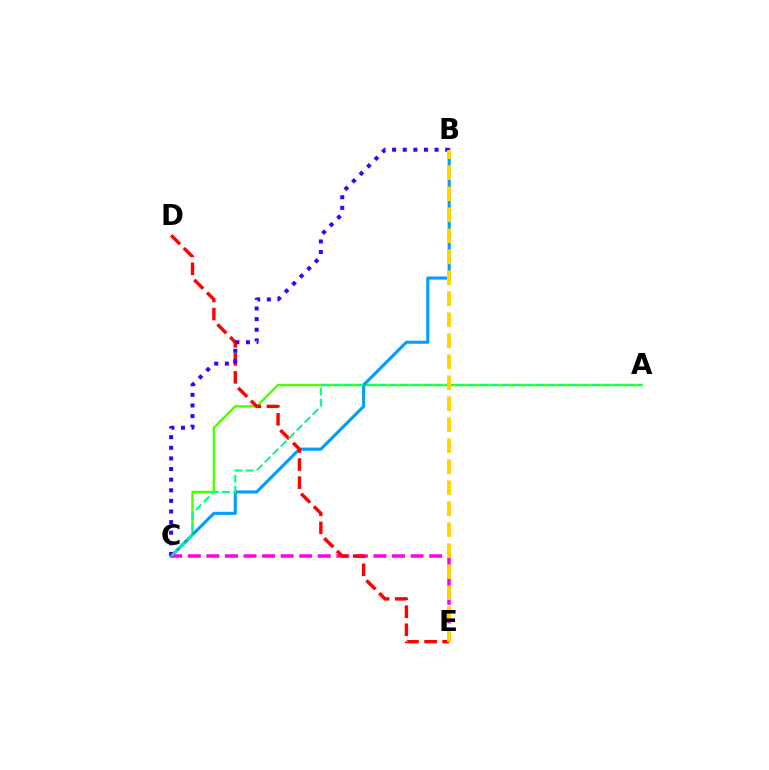{('A', 'C'): [{'color': '#4fff00', 'line_style': 'solid', 'thickness': 1.74}, {'color': '#00ff86', 'line_style': 'dashed', 'thickness': 1.53}], ('B', 'C'): [{'color': '#009eff', 'line_style': 'solid', 'thickness': 2.23}, {'color': '#3700ff', 'line_style': 'dotted', 'thickness': 2.88}], ('C', 'E'): [{'color': '#ff00ed', 'line_style': 'dashed', 'thickness': 2.52}], ('D', 'E'): [{'color': '#ff0000', 'line_style': 'dashed', 'thickness': 2.45}], ('B', 'E'): [{'color': '#ffd500', 'line_style': 'dashed', 'thickness': 2.85}]}